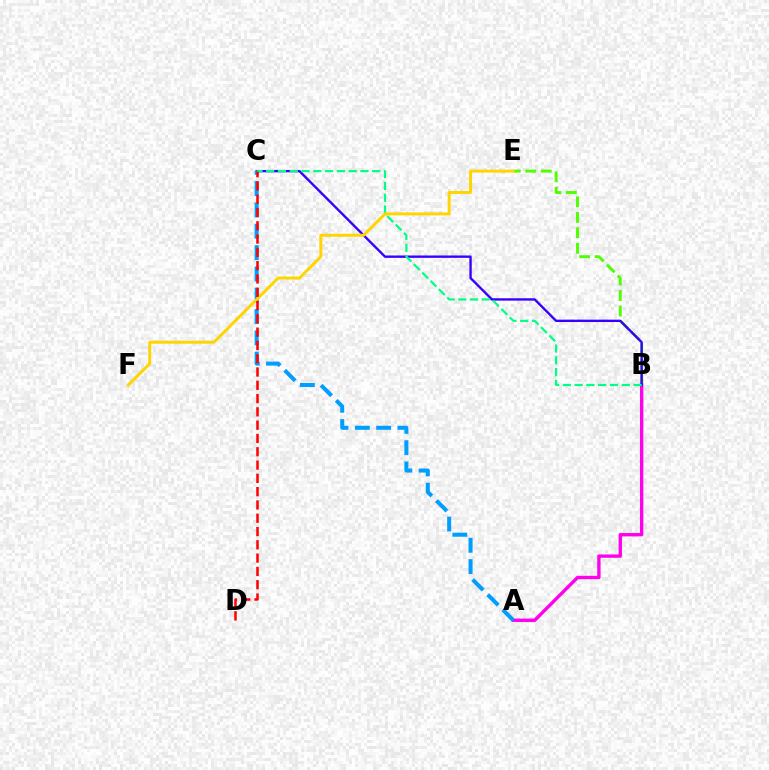{('B', 'E'): [{'color': '#4fff00', 'line_style': 'dashed', 'thickness': 2.1}], ('A', 'B'): [{'color': '#ff00ed', 'line_style': 'solid', 'thickness': 2.42}], ('B', 'C'): [{'color': '#3700ff', 'line_style': 'solid', 'thickness': 1.71}, {'color': '#00ff86', 'line_style': 'dashed', 'thickness': 1.6}], ('A', 'C'): [{'color': '#009eff', 'line_style': 'dashed', 'thickness': 2.9}], ('E', 'F'): [{'color': '#ffd500', 'line_style': 'solid', 'thickness': 2.14}], ('C', 'D'): [{'color': '#ff0000', 'line_style': 'dashed', 'thickness': 1.81}]}